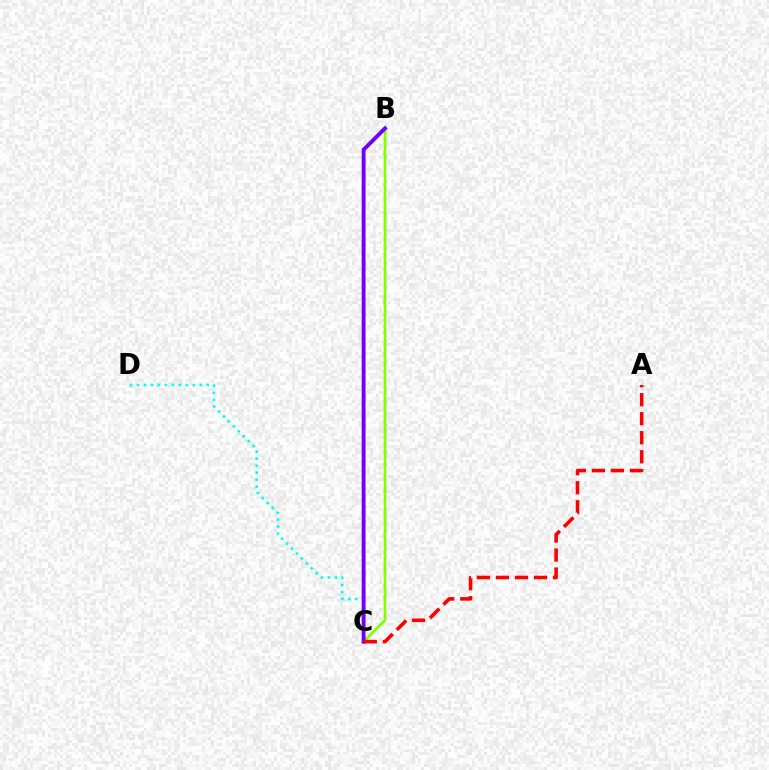{('B', 'C'): [{'color': '#84ff00', 'line_style': 'solid', 'thickness': 1.95}, {'color': '#7200ff', 'line_style': 'solid', 'thickness': 2.8}], ('C', 'D'): [{'color': '#00fff6', 'line_style': 'dotted', 'thickness': 1.89}], ('A', 'C'): [{'color': '#ff0000', 'line_style': 'dashed', 'thickness': 2.59}]}